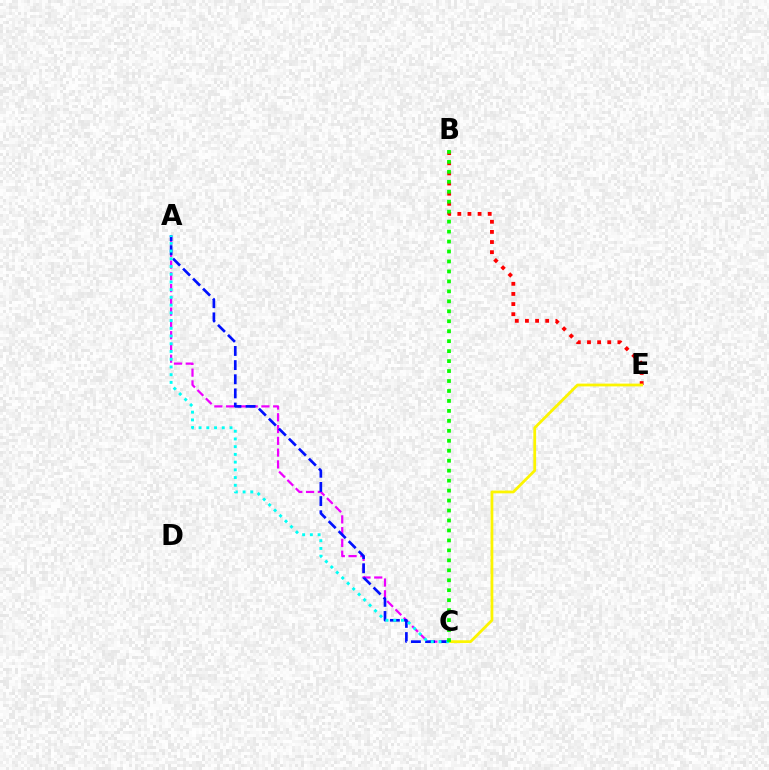{('B', 'E'): [{'color': '#ff0000', 'line_style': 'dotted', 'thickness': 2.75}], ('A', 'C'): [{'color': '#ee00ff', 'line_style': 'dashed', 'thickness': 1.6}, {'color': '#0010ff', 'line_style': 'dashed', 'thickness': 1.92}, {'color': '#00fff6', 'line_style': 'dotted', 'thickness': 2.1}], ('C', 'E'): [{'color': '#fcf500', 'line_style': 'solid', 'thickness': 2.0}], ('B', 'C'): [{'color': '#08ff00', 'line_style': 'dotted', 'thickness': 2.71}]}